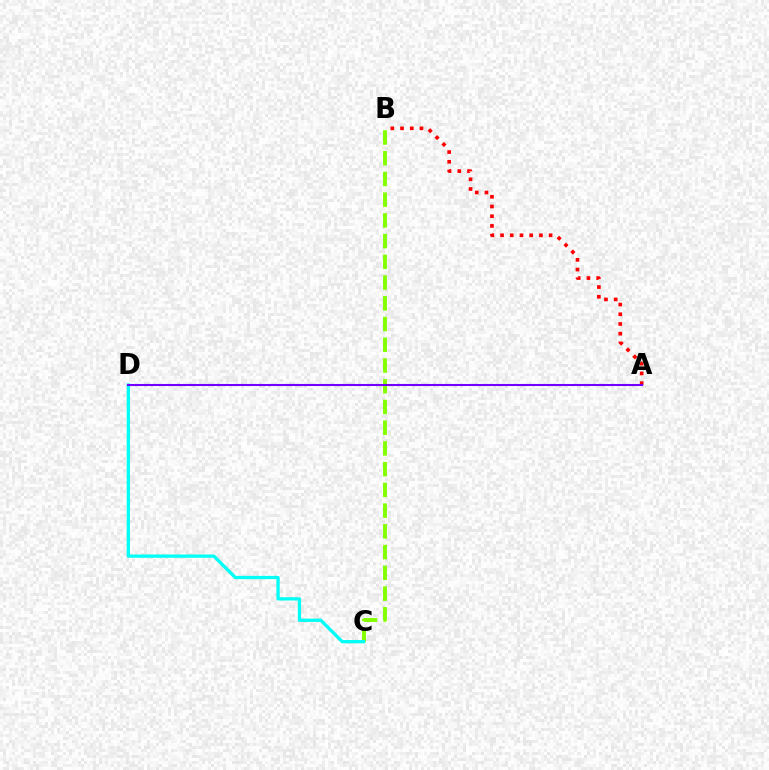{('B', 'C'): [{'color': '#84ff00', 'line_style': 'dashed', 'thickness': 2.82}], ('A', 'B'): [{'color': '#ff0000', 'line_style': 'dotted', 'thickness': 2.64}], ('C', 'D'): [{'color': '#00fff6', 'line_style': 'solid', 'thickness': 2.35}], ('A', 'D'): [{'color': '#7200ff', 'line_style': 'solid', 'thickness': 1.5}]}